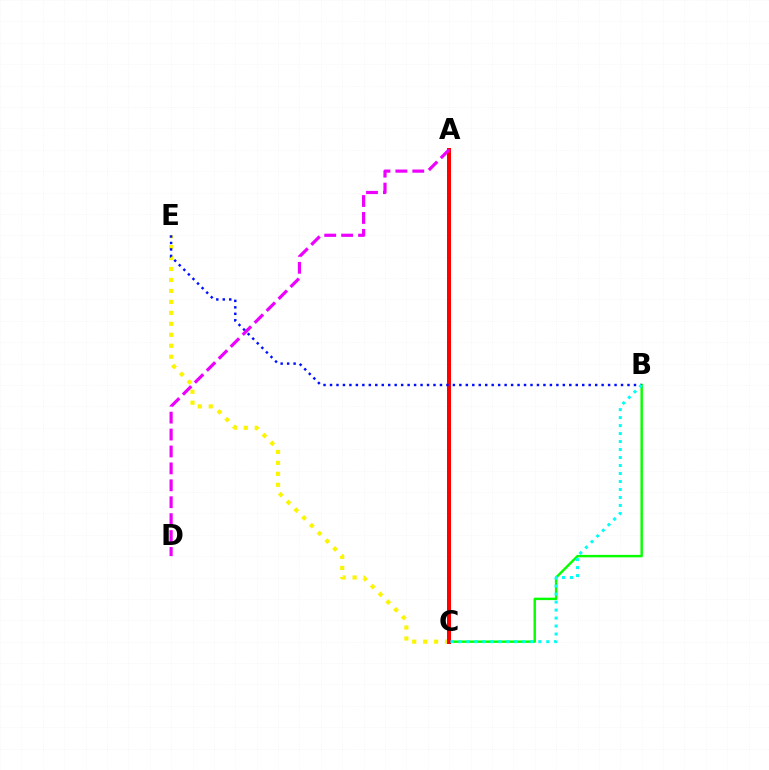{('B', 'C'): [{'color': '#08ff00', 'line_style': 'solid', 'thickness': 1.75}, {'color': '#00fff6', 'line_style': 'dotted', 'thickness': 2.17}], ('C', 'E'): [{'color': '#fcf500', 'line_style': 'dotted', 'thickness': 2.98}], ('A', 'C'): [{'color': '#ff0000', 'line_style': 'solid', 'thickness': 2.88}], ('B', 'E'): [{'color': '#0010ff', 'line_style': 'dotted', 'thickness': 1.76}], ('A', 'D'): [{'color': '#ee00ff', 'line_style': 'dashed', 'thickness': 2.3}]}